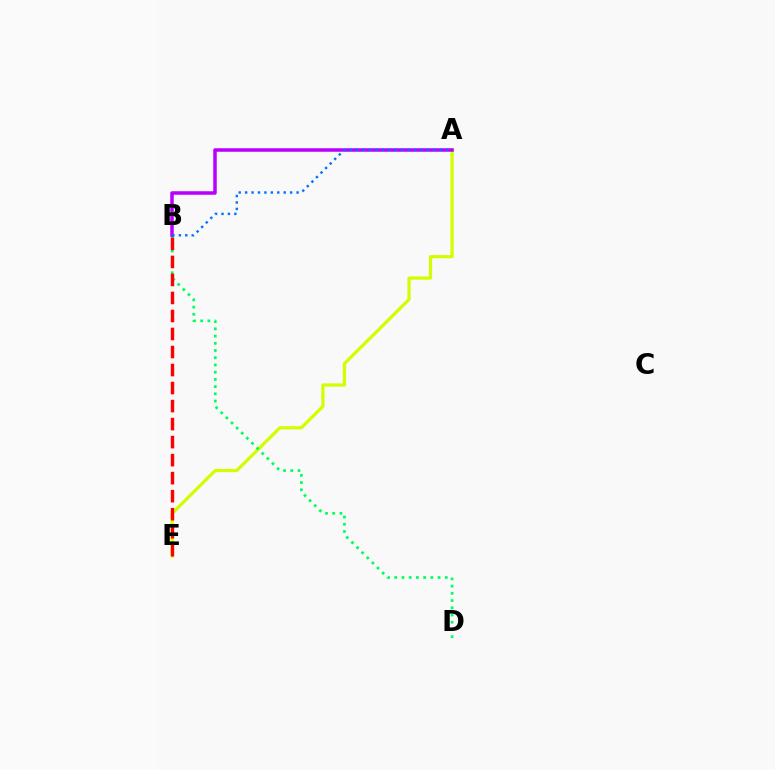{('A', 'E'): [{'color': '#d1ff00', 'line_style': 'solid', 'thickness': 2.33}], ('B', 'D'): [{'color': '#00ff5c', 'line_style': 'dotted', 'thickness': 1.96}], ('A', 'B'): [{'color': '#b900ff', 'line_style': 'solid', 'thickness': 2.53}, {'color': '#0074ff', 'line_style': 'dotted', 'thickness': 1.75}], ('B', 'E'): [{'color': '#ff0000', 'line_style': 'dashed', 'thickness': 2.45}]}